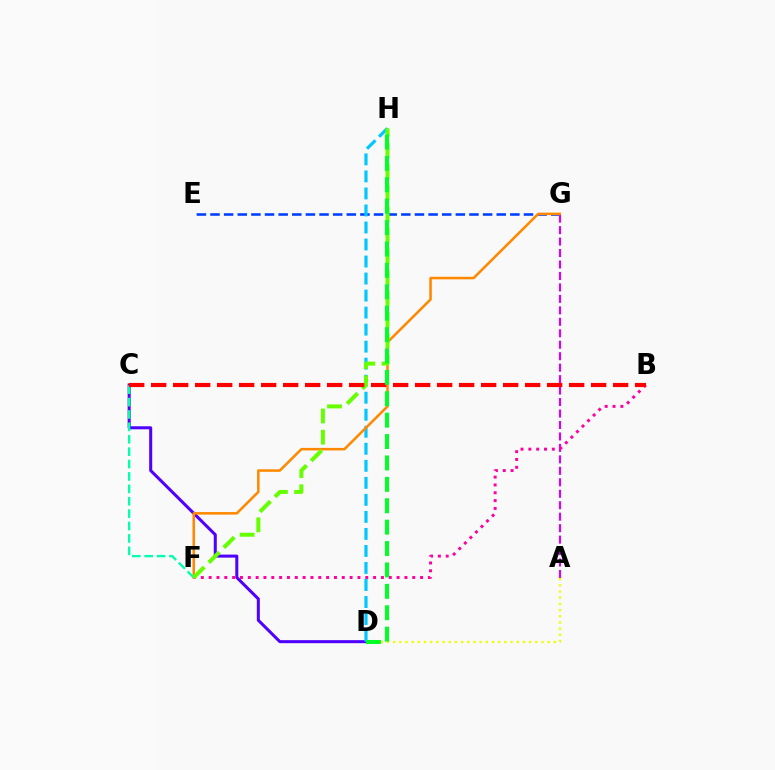{('E', 'G'): [{'color': '#003fff', 'line_style': 'dashed', 'thickness': 1.85}], ('A', 'D'): [{'color': '#eeff00', 'line_style': 'dotted', 'thickness': 1.68}], ('C', 'D'): [{'color': '#4f00ff', 'line_style': 'solid', 'thickness': 2.18}], ('D', 'H'): [{'color': '#00c7ff', 'line_style': 'dashed', 'thickness': 2.31}, {'color': '#00ff27', 'line_style': 'dashed', 'thickness': 2.91}], ('A', 'G'): [{'color': '#d600ff', 'line_style': 'dashed', 'thickness': 1.56}], ('B', 'F'): [{'color': '#ff00a0', 'line_style': 'dotted', 'thickness': 2.13}], ('F', 'G'): [{'color': '#ff8800', 'line_style': 'solid', 'thickness': 1.83}], ('C', 'F'): [{'color': '#00ffaf', 'line_style': 'dashed', 'thickness': 1.68}], ('F', 'H'): [{'color': '#66ff00', 'line_style': 'dashed', 'thickness': 2.88}], ('B', 'C'): [{'color': '#ff0000', 'line_style': 'dashed', 'thickness': 2.99}]}